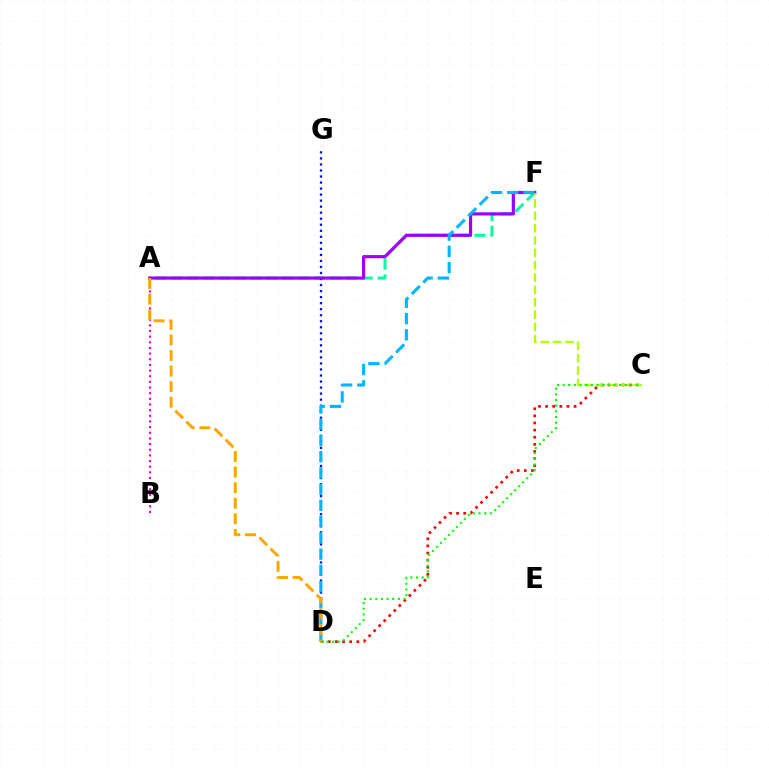{('A', 'B'): [{'color': '#ff00bd', 'line_style': 'dotted', 'thickness': 1.54}], ('A', 'F'): [{'color': '#00ff9d', 'line_style': 'dashed', 'thickness': 2.16}, {'color': '#9b00ff', 'line_style': 'solid', 'thickness': 2.28}], ('D', 'G'): [{'color': '#0010ff', 'line_style': 'dotted', 'thickness': 1.64}], ('C', 'D'): [{'color': '#ff0000', 'line_style': 'dotted', 'thickness': 1.93}, {'color': '#08ff00', 'line_style': 'dotted', 'thickness': 1.53}], ('C', 'F'): [{'color': '#b3ff00', 'line_style': 'dashed', 'thickness': 1.68}], ('D', 'F'): [{'color': '#00b5ff', 'line_style': 'dashed', 'thickness': 2.21}], ('A', 'D'): [{'color': '#ffa500', 'line_style': 'dashed', 'thickness': 2.12}]}